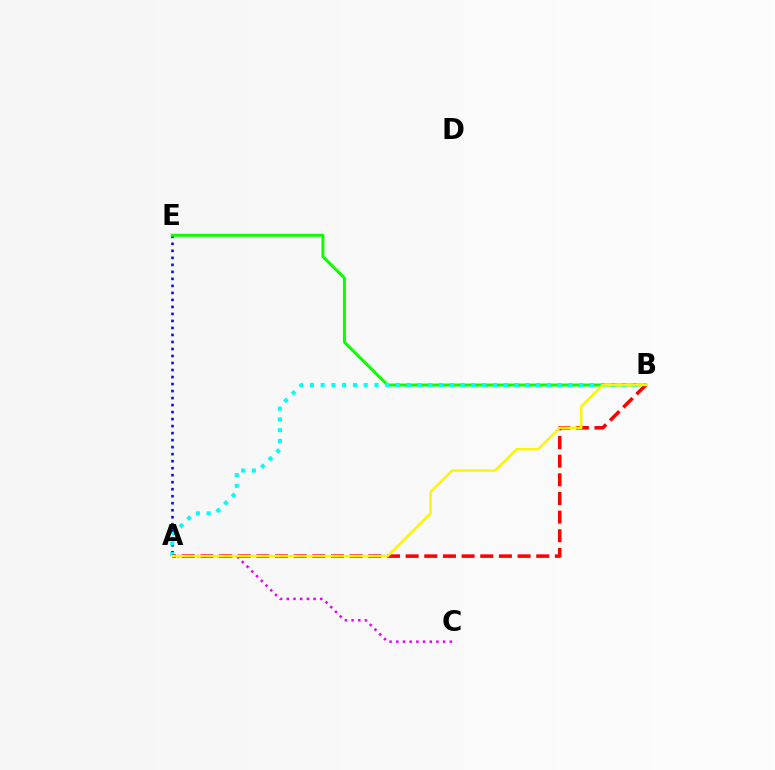{('A', 'E'): [{'color': '#0010ff', 'line_style': 'dotted', 'thickness': 1.9}], ('A', 'C'): [{'color': '#ee00ff', 'line_style': 'dotted', 'thickness': 1.82}], ('B', 'E'): [{'color': '#08ff00', 'line_style': 'solid', 'thickness': 2.12}], ('A', 'B'): [{'color': '#00fff6', 'line_style': 'dotted', 'thickness': 2.93}, {'color': '#ff0000', 'line_style': 'dashed', 'thickness': 2.53}, {'color': '#fcf500', 'line_style': 'solid', 'thickness': 1.74}]}